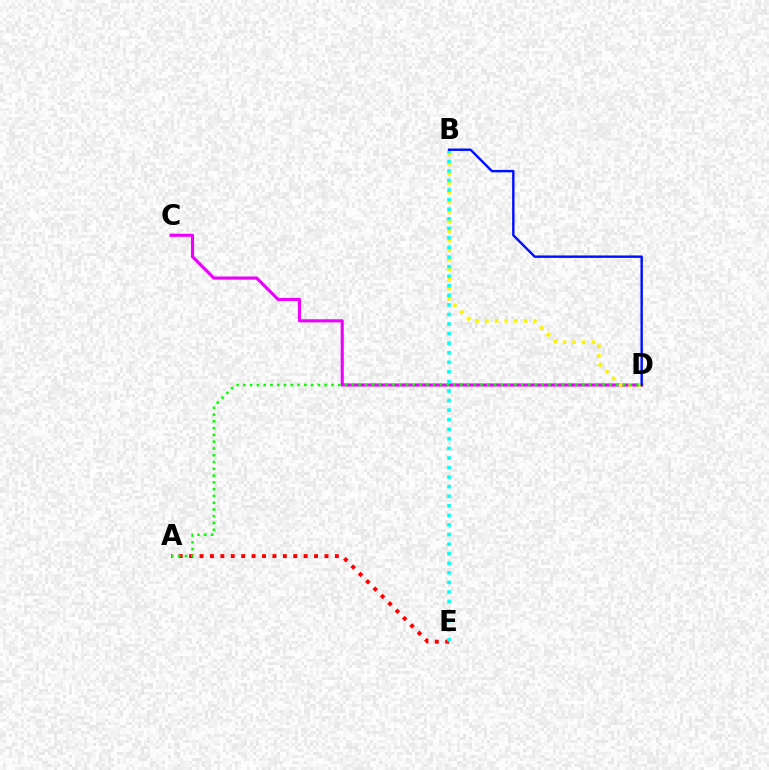{('C', 'D'): [{'color': '#ee00ff', 'line_style': 'solid', 'thickness': 2.24}], ('A', 'E'): [{'color': '#ff0000', 'line_style': 'dotted', 'thickness': 2.83}], ('B', 'D'): [{'color': '#fcf500', 'line_style': 'dotted', 'thickness': 2.61}, {'color': '#0010ff', 'line_style': 'solid', 'thickness': 1.75}], ('A', 'D'): [{'color': '#08ff00', 'line_style': 'dotted', 'thickness': 1.84}], ('B', 'E'): [{'color': '#00fff6', 'line_style': 'dotted', 'thickness': 2.6}]}